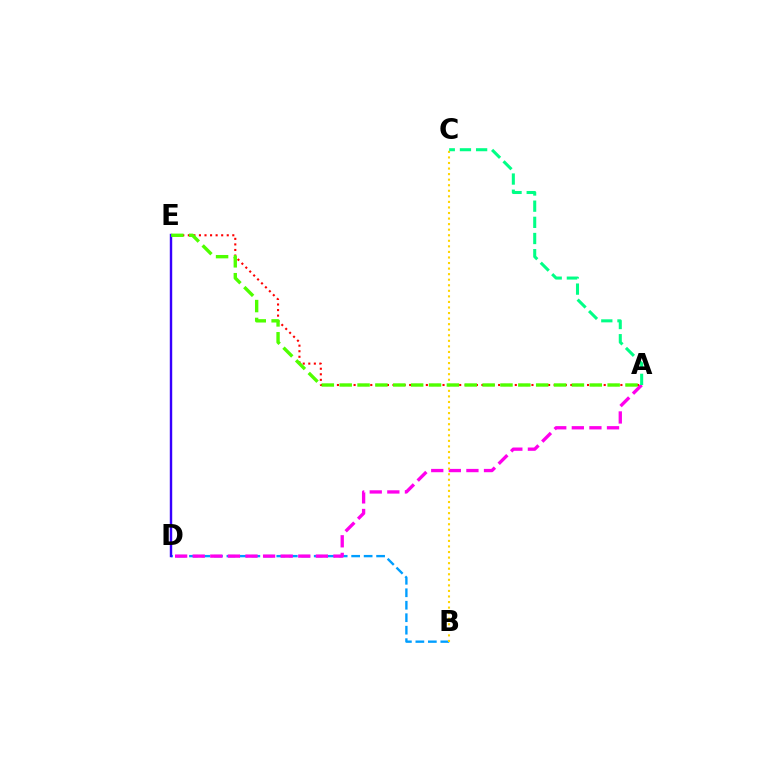{('B', 'D'): [{'color': '#009eff', 'line_style': 'dashed', 'thickness': 1.69}], ('A', 'E'): [{'color': '#ff0000', 'line_style': 'dotted', 'thickness': 1.51}, {'color': '#4fff00', 'line_style': 'dashed', 'thickness': 2.43}], ('D', 'E'): [{'color': '#3700ff', 'line_style': 'solid', 'thickness': 1.75}], ('A', 'D'): [{'color': '#ff00ed', 'line_style': 'dashed', 'thickness': 2.39}], ('B', 'C'): [{'color': '#ffd500', 'line_style': 'dotted', 'thickness': 1.51}], ('A', 'C'): [{'color': '#00ff86', 'line_style': 'dashed', 'thickness': 2.2}]}